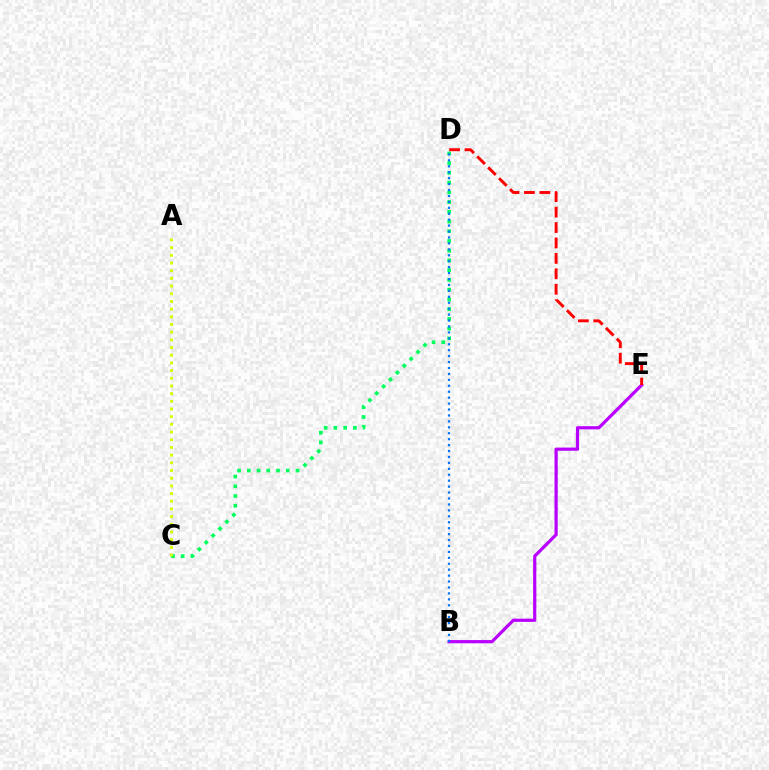{('C', 'D'): [{'color': '#00ff5c', 'line_style': 'dotted', 'thickness': 2.65}], ('B', 'E'): [{'color': '#b900ff', 'line_style': 'solid', 'thickness': 2.31}], ('B', 'D'): [{'color': '#0074ff', 'line_style': 'dotted', 'thickness': 1.61}], ('D', 'E'): [{'color': '#ff0000', 'line_style': 'dashed', 'thickness': 2.1}], ('A', 'C'): [{'color': '#d1ff00', 'line_style': 'dotted', 'thickness': 2.09}]}